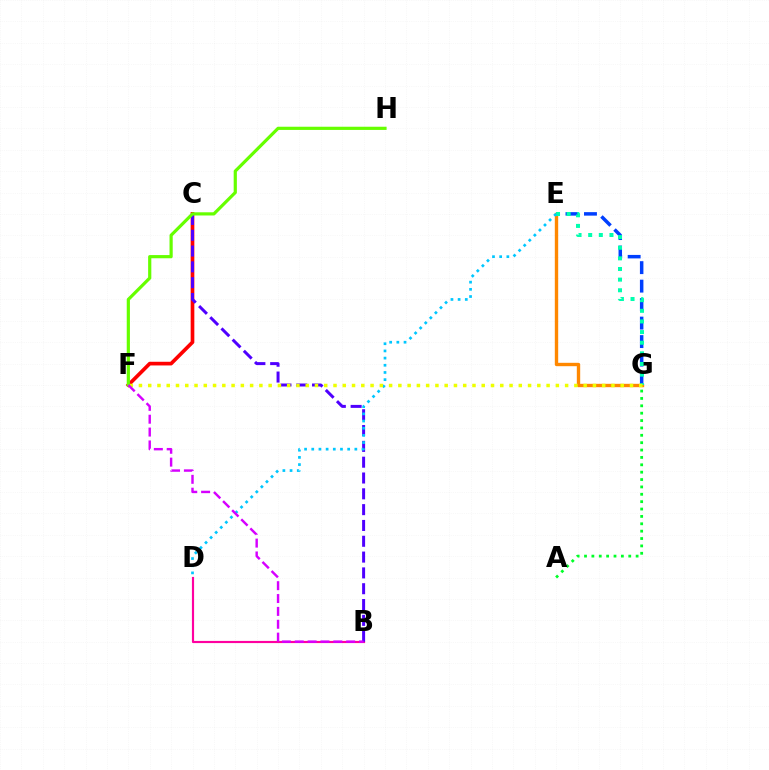{('B', 'D'): [{'color': '#ff00a0', 'line_style': 'solid', 'thickness': 1.56}], ('E', 'G'): [{'color': '#ff8800', 'line_style': 'solid', 'thickness': 2.43}, {'color': '#003fff', 'line_style': 'dashed', 'thickness': 2.51}, {'color': '#00ffaf', 'line_style': 'dotted', 'thickness': 2.89}], ('C', 'F'): [{'color': '#ff0000', 'line_style': 'solid', 'thickness': 2.65}], ('B', 'C'): [{'color': '#4f00ff', 'line_style': 'dashed', 'thickness': 2.15}], ('D', 'E'): [{'color': '#00c7ff', 'line_style': 'dotted', 'thickness': 1.95}], ('F', 'G'): [{'color': '#eeff00', 'line_style': 'dotted', 'thickness': 2.52}], ('F', 'H'): [{'color': '#66ff00', 'line_style': 'solid', 'thickness': 2.3}], ('B', 'F'): [{'color': '#d600ff', 'line_style': 'dashed', 'thickness': 1.75}], ('A', 'G'): [{'color': '#00ff27', 'line_style': 'dotted', 'thickness': 2.0}]}